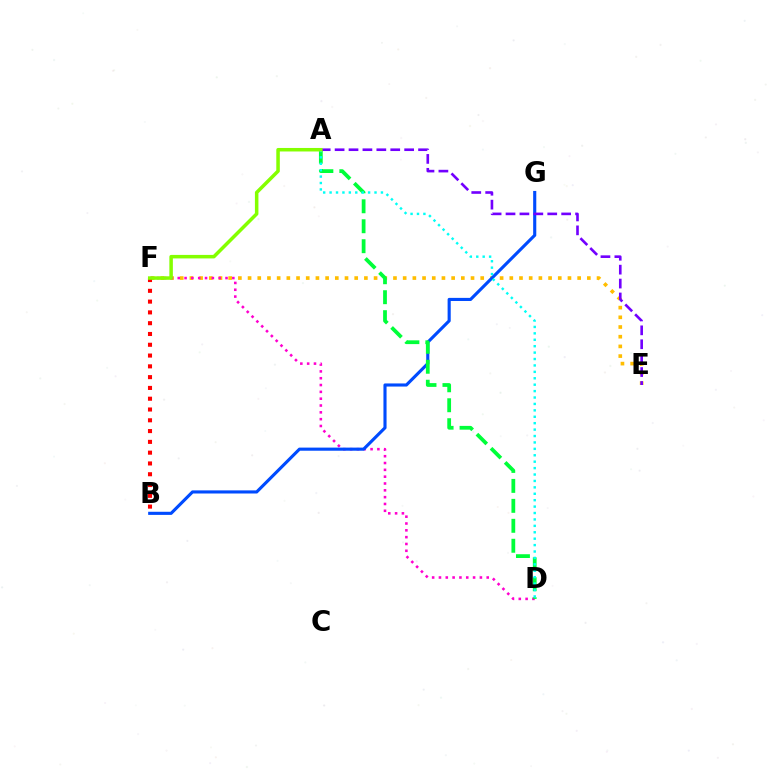{('E', 'F'): [{'color': '#ffbd00', 'line_style': 'dotted', 'thickness': 2.63}], ('D', 'F'): [{'color': '#ff00cf', 'line_style': 'dotted', 'thickness': 1.85}], ('B', 'G'): [{'color': '#004bff', 'line_style': 'solid', 'thickness': 2.25}], ('B', 'F'): [{'color': '#ff0000', 'line_style': 'dotted', 'thickness': 2.93}], ('A', 'D'): [{'color': '#00ff39', 'line_style': 'dashed', 'thickness': 2.71}, {'color': '#00fff6', 'line_style': 'dotted', 'thickness': 1.74}], ('A', 'E'): [{'color': '#7200ff', 'line_style': 'dashed', 'thickness': 1.89}], ('A', 'F'): [{'color': '#84ff00', 'line_style': 'solid', 'thickness': 2.53}]}